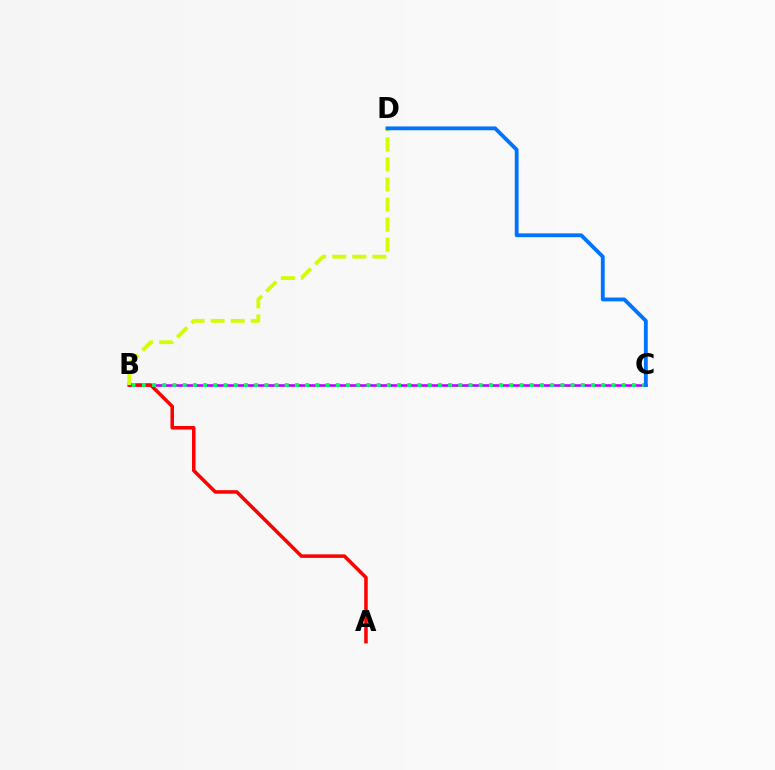{('B', 'C'): [{'color': '#b900ff', 'line_style': 'solid', 'thickness': 1.86}, {'color': '#00ff5c', 'line_style': 'dotted', 'thickness': 2.77}], ('A', 'B'): [{'color': '#ff0000', 'line_style': 'solid', 'thickness': 2.54}], ('B', 'D'): [{'color': '#d1ff00', 'line_style': 'dashed', 'thickness': 2.73}], ('C', 'D'): [{'color': '#0074ff', 'line_style': 'solid', 'thickness': 2.77}]}